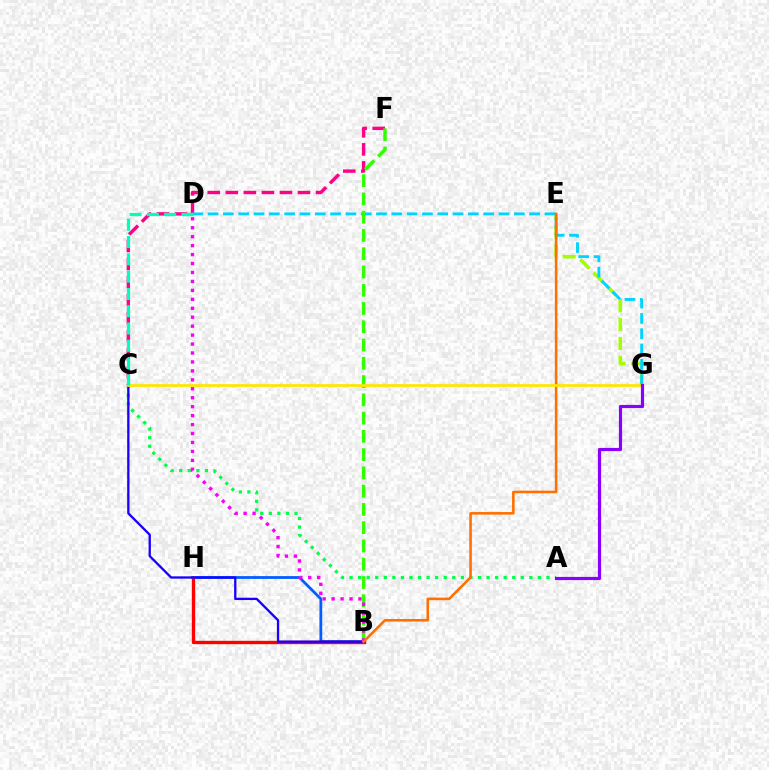{('B', 'H'): [{'color': '#005dff', 'line_style': 'solid', 'thickness': 2.0}, {'color': '#ff0000', 'line_style': 'solid', 'thickness': 2.41}], ('E', 'G'): [{'color': '#a2ff00', 'line_style': 'dashed', 'thickness': 2.55}], ('A', 'C'): [{'color': '#00ff45', 'line_style': 'dotted', 'thickness': 2.33}], ('C', 'F'): [{'color': '#ff0088', 'line_style': 'dashed', 'thickness': 2.45}], ('D', 'G'): [{'color': '#00d3ff', 'line_style': 'dashed', 'thickness': 2.08}], ('B', 'C'): [{'color': '#1900ff', 'line_style': 'solid', 'thickness': 1.66}], ('B', 'F'): [{'color': '#31ff00', 'line_style': 'dashed', 'thickness': 2.48}], ('B', 'D'): [{'color': '#fa00f9', 'line_style': 'dotted', 'thickness': 2.43}], ('B', 'E'): [{'color': '#ff7000', 'line_style': 'solid', 'thickness': 1.85}], ('C', 'G'): [{'color': '#ffe600', 'line_style': 'solid', 'thickness': 1.98}], ('C', 'D'): [{'color': '#00ffbb', 'line_style': 'dashed', 'thickness': 2.35}], ('A', 'G'): [{'color': '#8a00ff', 'line_style': 'solid', 'thickness': 2.29}]}